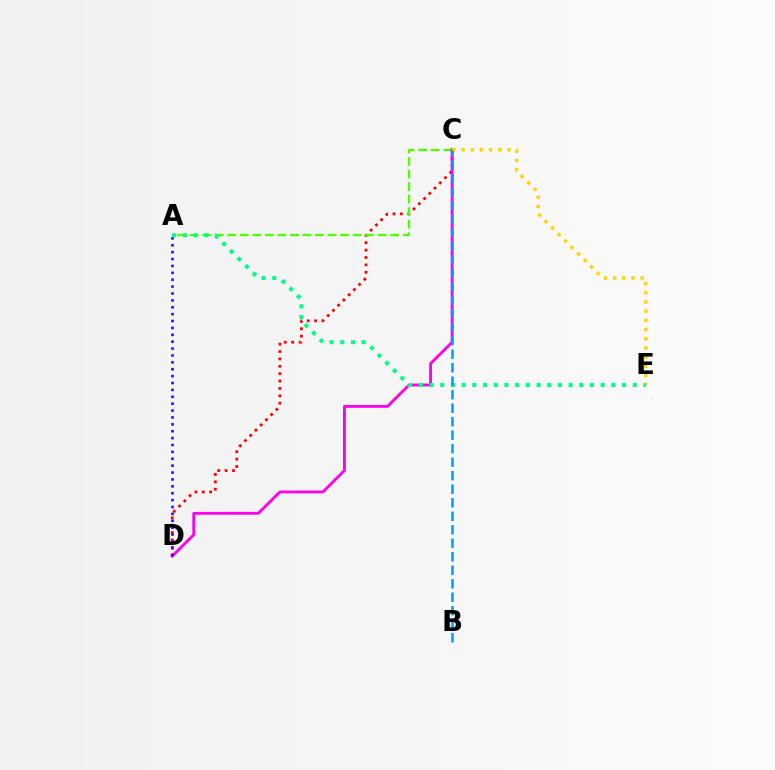{('C', 'D'): [{'color': '#ff0000', 'line_style': 'dotted', 'thickness': 2.01}, {'color': '#ff00ed', 'line_style': 'solid', 'thickness': 2.05}], ('A', 'C'): [{'color': '#4fff00', 'line_style': 'dashed', 'thickness': 1.7}], ('A', 'D'): [{'color': '#3700ff', 'line_style': 'dotted', 'thickness': 1.87}], ('C', 'E'): [{'color': '#ffd500', 'line_style': 'dotted', 'thickness': 2.5}], ('A', 'E'): [{'color': '#00ff86', 'line_style': 'dotted', 'thickness': 2.91}], ('B', 'C'): [{'color': '#009eff', 'line_style': 'dashed', 'thickness': 1.83}]}